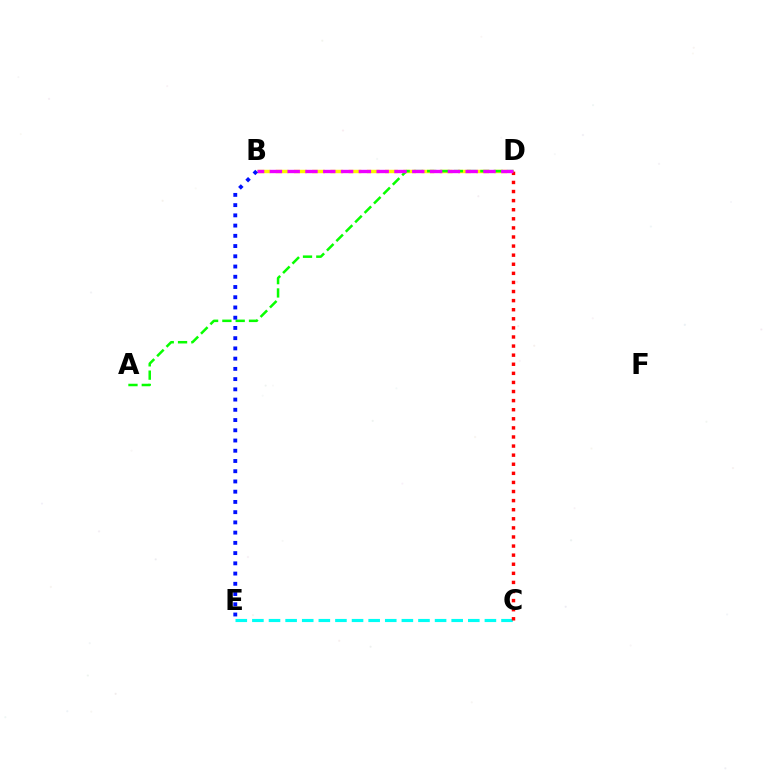{('B', 'D'): [{'color': '#fcf500', 'line_style': 'dashed', 'thickness': 2.48}, {'color': '#ee00ff', 'line_style': 'dashed', 'thickness': 2.42}], ('C', 'E'): [{'color': '#00fff6', 'line_style': 'dashed', 'thickness': 2.26}], ('C', 'D'): [{'color': '#ff0000', 'line_style': 'dotted', 'thickness': 2.47}], ('A', 'D'): [{'color': '#08ff00', 'line_style': 'dashed', 'thickness': 1.81}], ('B', 'E'): [{'color': '#0010ff', 'line_style': 'dotted', 'thickness': 2.78}]}